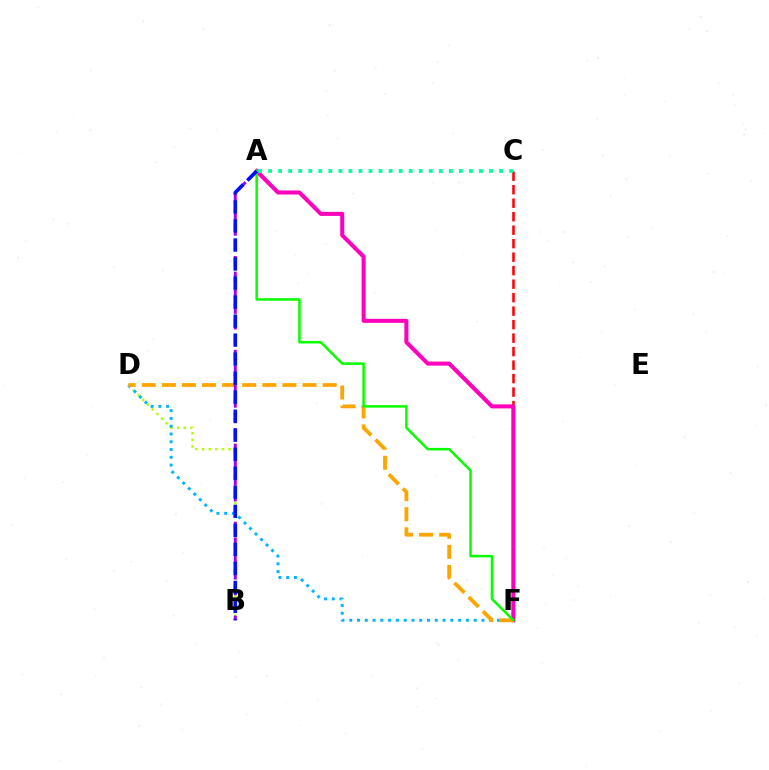{('B', 'D'): [{'color': '#b3ff00', 'line_style': 'dotted', 'thickness': 1.8}], ('C', 'F'): [{'color': '#ff0000', 'line_style': 'dashed', 'thickness': 1.83}], ('D', 'F'): [{'color': '#00b5ff', 'line_style': 'dotted', 'thickness': 2.11}, {'color': '#ffa500', 'line_style': 'dashed', 'thickness': 2.73}], ('A', 'F'): [{'color': '#ff00bd', 'line_style': 'solid', 'thickness': 2.91}, {'color': '#08ff00', 'line_style': 'solid', 'thickness': 1.81}], ('A', 'C'): [{'color': '#00ff9d', 'line_style': 'dotted', 'thickness': 2.73}], ('A', 'B'): [{'color': '#9b00ff', 'line_style': 'dashed', 'thickness': 2.12}, {'color': '#0010ff', 'line_style': 'dashed', 'thickness': 2.58}]}